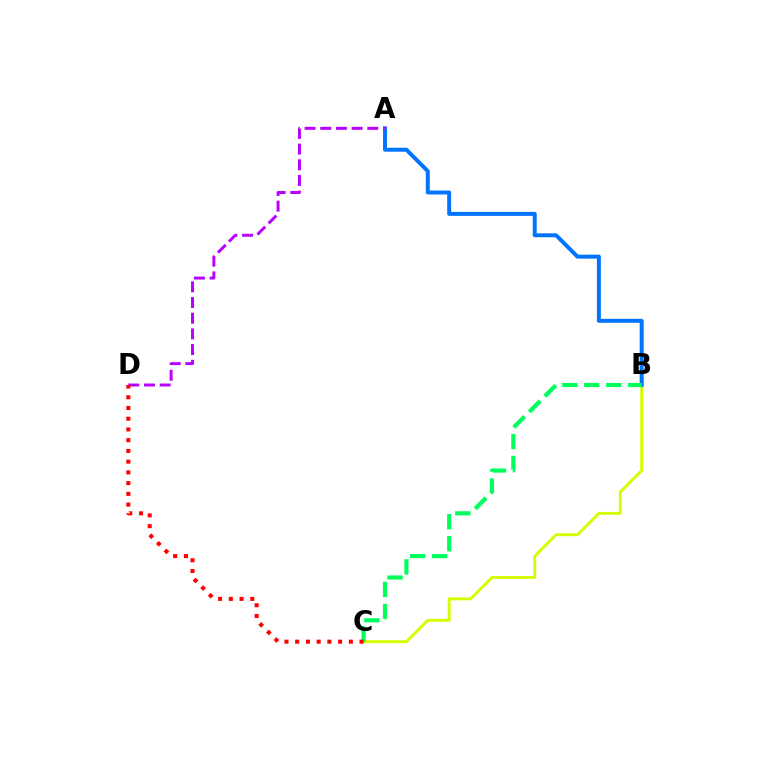{('B', 'C'): [{'color': '#d1ff00', 'line_style': 'solid', 'thickness': 2.09}, {'color': '#00ff5c', 'line_style': 'dashed', 'thickness': 2.99}], ('A', 'B'): [{'color': '#0074ff', 'line_style': 'solid', 'thickness': 2.85}], ('A', 'D'): [{'color': '#b900ff', 'line_style': 'dashed', 'thickness': 2.13}], ('C', 'D'): [{'color': '#ff0000', 'line_style': 'dotted', 'thickness': 2.92}]}